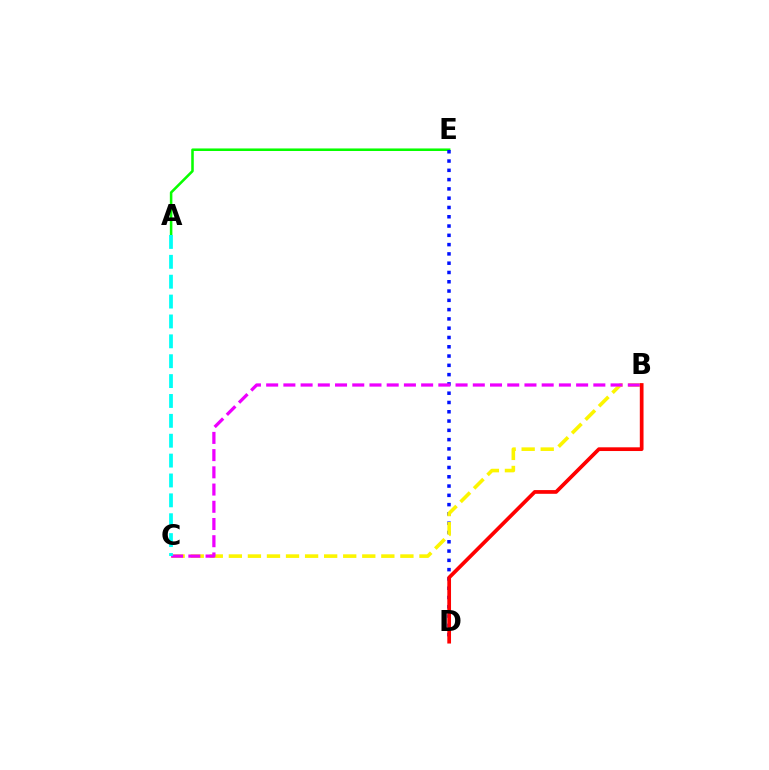{('A', 'E'): [{'color': '#08ff00', 'line_style': 'solid', 'thickness': 1.84}], ('D', 'E'): [{'color': '#0010ff', 'line_style': 'dotted', 'thickness': 2.52}], ('B', 'C'): [{'color': '#fcf500', 'line_style': 'dashed', 'thickness': 2.59}, {'color': '#ee00ff', 'line_style': 'dashed', 'thickness': 2.34}], ('B', 'D'): [{'color': '#ff0000', 'line_style': 'solid', 'thickness': 2.68}], ('A', 'C'): [{'color': '#00fff6', 'line_style': 'dashed', 'thickness': 2.7}]}